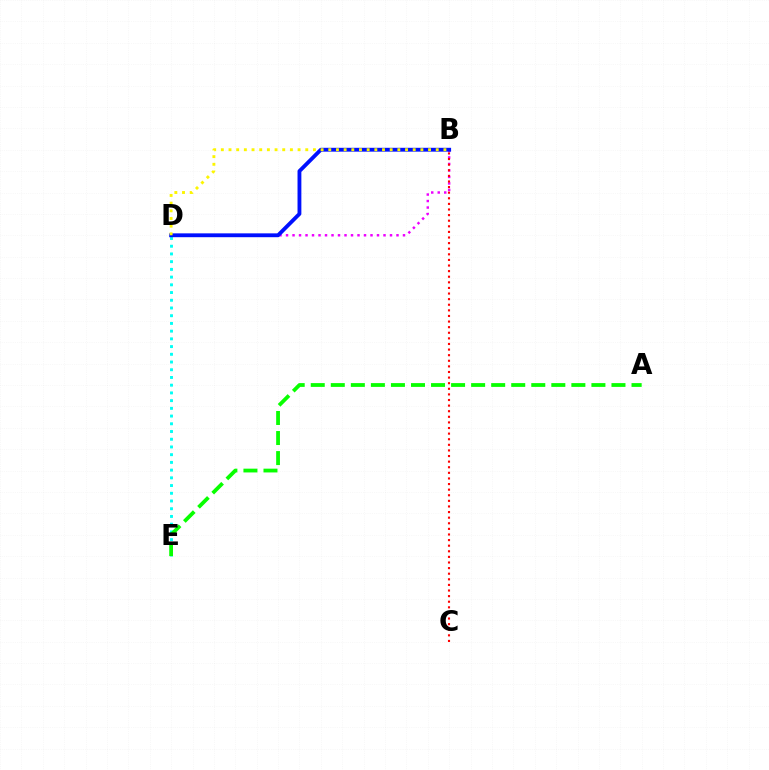{('B', 'D'): [{'color': '#ee00ff', 'line_style': 'dotted', 'thickness': 1.77}, {'color': '#0010ff', 'line_style': 'solid', 'thickness': 2.77}, {'color': '#fcf500', 'line_style': 'dotted', 'thickness': 2.09}], ('D', 'E'): [{'color': '#00fff6', 'line_style': 'dotted', 'thickness': 2.1}], ('A', 'E'): [{'color': '#08ff00', 'line_style': 'dashed', 'thickness': 2.72}], ('B', 'C'): [{'color': '#ff0000', 'line_style': 'dotted', 'thickness': 1.52}]}